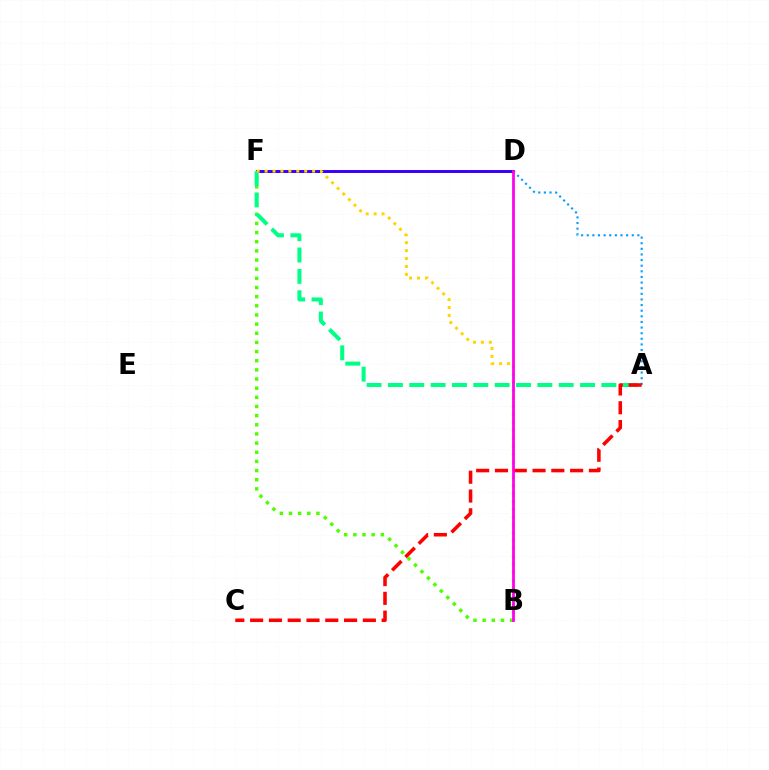{('D', 'F'): [{'color': '#3700ff', 'line_style': 'solid', 'thickness': 2.13}], ('A', 'D'): [{'color': '#009eff', 'line_style': 'dotted', 'thickness': 1.53}], ('B', 'F'): [{'color': '#4fff00', 'line_style': 'dotted', 'thickness': 2.49}, {'color': '#ffd500', 'line_style': 'dotted', 'thickness': 2.15}], ('A', 'F'): [{'color': '#00ff86', 'line_style': 'dashed', 'thickness': 2.9}], ('A', 'C'): [{'color': '#ff0000', 'line_style': 'dashed', 'thickness': 2.55}], ('B', 'D'): [{'color': '#ff00ed', 'line_style': 'solid', 'thickness': 2.0}]}